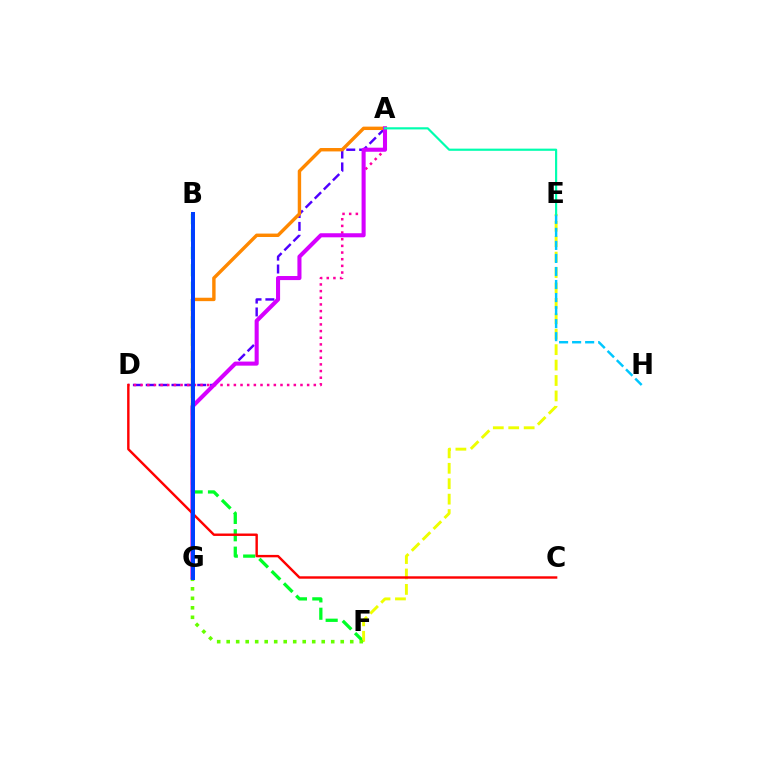{('B', 'F'): [{'color': '#00ff27', 'line_style': 'dashed', 'thickness': 2.36}], ('A', 'D'): [{'color': '#4f00ff', 'line_style': 'dashed', 'thickness': 1.75}, {'color': '#ff00a0', 'line_style': 'dotted', 'thickness': 1.81}], ('A', 'G'): [{'color': '#ff8800', 'line_style': 'solid', 'thickness': 2.45}, {'color': '#d600ff', 'line_style': 'solid', 'thickness': 2.93}], ('E', 'F'): [{'color': '#eeff00', 'line_style': 'dashed', 'thickness': 2.1}], ('E', 'H'): [{'color': '#00c7ff', 'line_style': 'dashed', 'thickness': 1.77}], ('F', 'G'): [{'color': '#66ff00', 'line_style': 'dotted', 'thickness': 2.58}], ('C', 'D'): [{'color': '#ff0000', 'line_style': 'solid', 'thickness': 1.74}], ('A', 'E'): [{'color': '#00ffaf', 'line_style': 'solid', 'thickness': 1.57}], ('B', 'G'): [{'color': '#003fff', 'line_style': 'solid', 'thickness': 2.87}]}